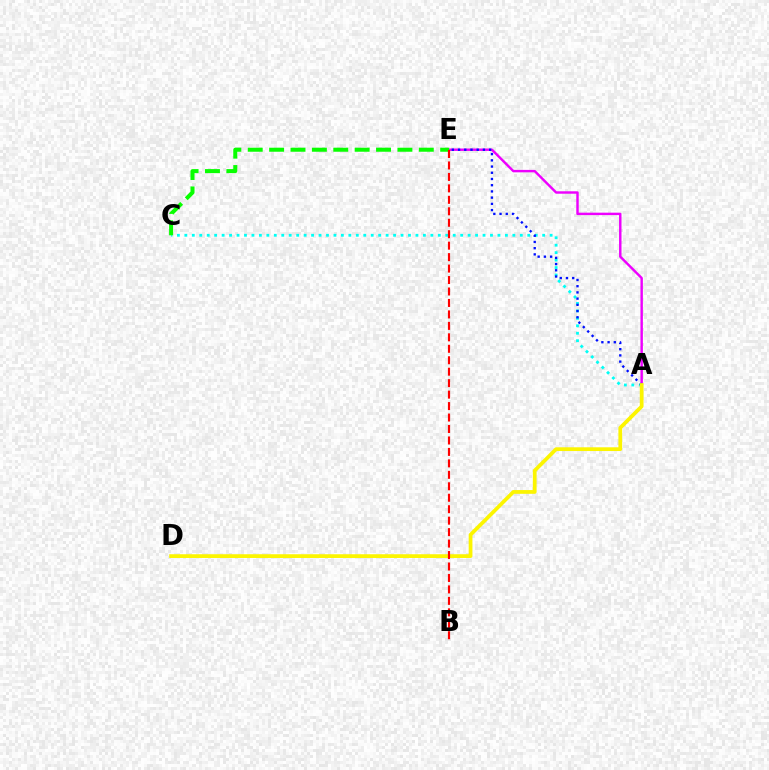{('A', 'C'): [{'color': '#00fff6', 'line_style': 'dotted', 'thickness': 2.03}], ('A', 'E'): [{'color': '#ee00ff', 'line_style': 'solid', 'thickness': 1.75}, {'color': '#0010ff', 'line_style': 'dotted', 'thickness': 1.69}], ('C', 'E'): [{'color': '#08ff00', 'line_style': 'dashed', 'thickness': 2.9}], ('A', 'D'): [{'color': '#fcf500', 'line_style': 'solid', 'thickness': 2.7}], ('B', 'E'): [{'color': '#ff0000', 'line_style': 'dashed', 'thickness': 1.56}]}